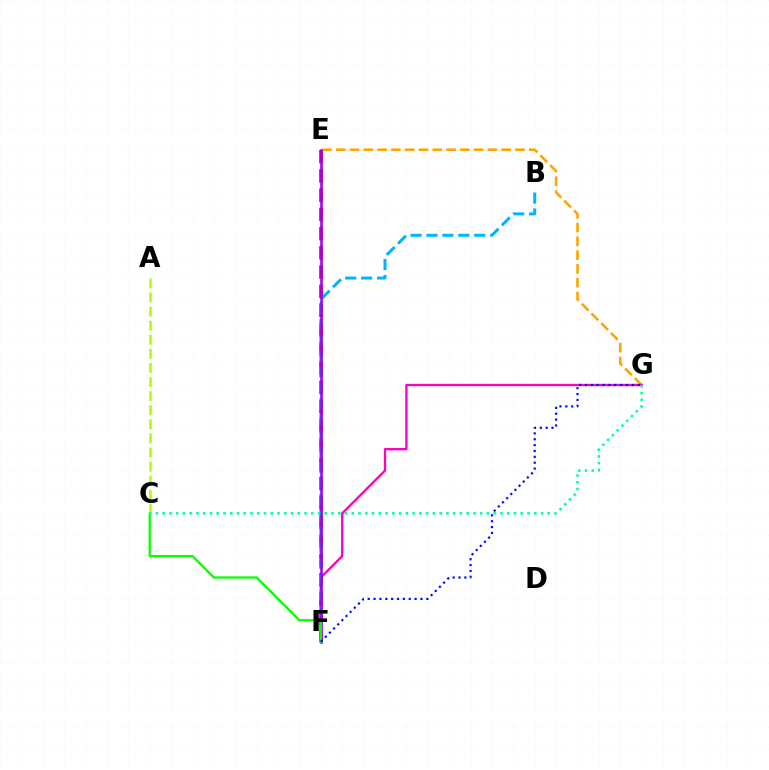{('E', 'G'): [{'color': '#ffa500', 'line_style': 'dashed', 'thickness': 1.87}], ('F', 'G'): [{'color': '#ff00bd', 'line_style': 'solid', 'thickness': 1.66}, {'color': '#0010ff', 'line_style': 'dotted', 'thickness': 1.59}], ('E', 'F'): [{'color': '#ff0000', 'line_style': 'dashed', 'thickness': 2.61}, {'color': '#9b00ff', 'line_style': 'solid', 'thickness': 1.85}], ('B', 'F'): [{'color': '#00b5ff', 'line_style': 'dashed', 'thickness': 2.16}], ('C', 'F'): [{'color': '#08ff00', 'line_style': 'solid', 'thickness': 1.64}], ('A', 'C'): [{'color': '#b3ff00', 'line_style': 'dashed', 'thickness': 1.91}], ('C', 'G'): [{'color': '#00ff9d', 'line_style': 'dotted', 'thickness': 1.84}]}